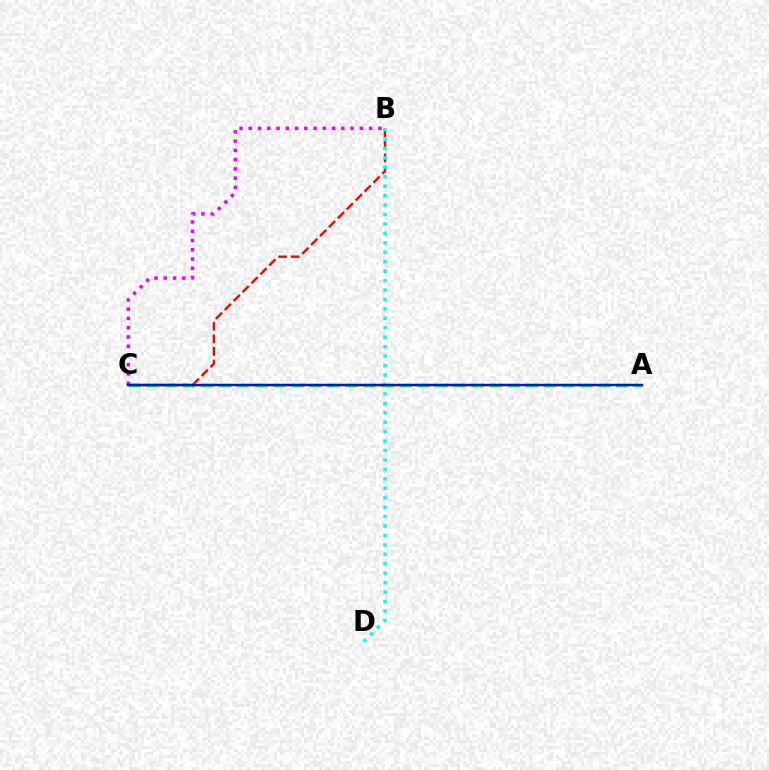{('A', 'C'): [{'color': '#fcf500', 'line_style': 'dashed', 'thickness': 2.07}, {'color': '#08ff00', 'line_style': 'dashed', 'thickness': 2.45}, {'color': '#0010ff', 'line_style': 'solid', 'thickness': 1.75}], ('B', 'C'): [{'color': '#ff0000', 'line_style': 'dashed', 'thickness': 1.71}, {'color': '#ee00ff', 'line_style': 'dotted', 'thickness': 2.52}], ('B', 'D'): [{'color': '#00fff6', 'line_style': 'dotted', 'thickness': 2.56}]}